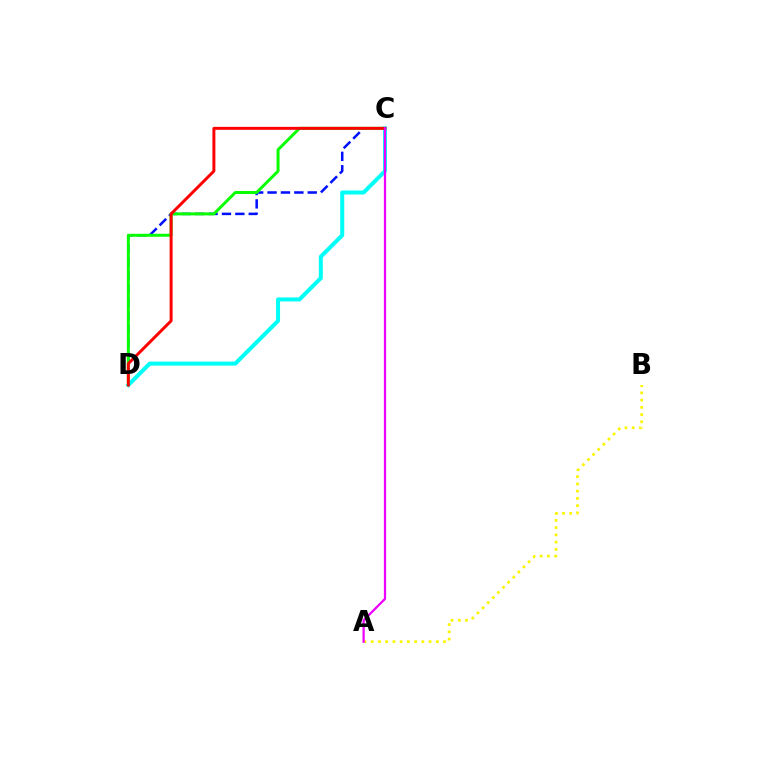{('A', 'B'): [{'color': '#fcf500', 'line_style': 'dotted', 'thickness': 1.96}], ('C', 'D'): [{'color': '#0010ff', 'line_style': 'dashed', 'thickness': 1.82}, {'color': '#08ff00', 'line_style': 'solid', 'thickness': 2.14}, {'color': '#00fff6', 'line_style': 'solid', 'thickness': 2.89}, {'color': '#ff0000', 'line_style': 'solid', 'thickness': 2.13}], ('A', 'C'): [{'color': '#ee00ff', 'line_style': 'solid', 'thickness': 1.61}]}